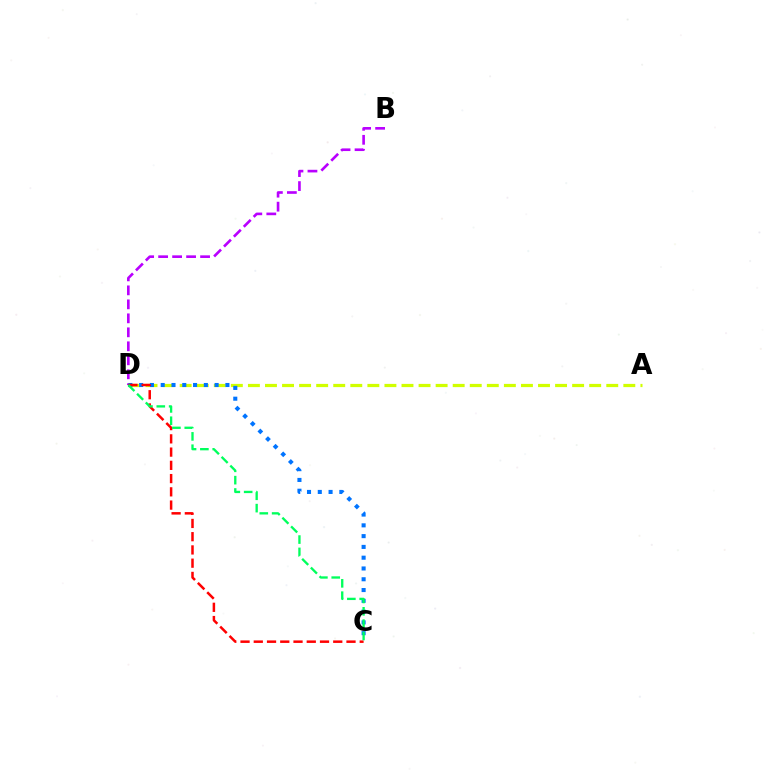{('A', 'D'): [{'color': '#d1ff00', 'line_style': 'dashed', 'thickness': 2.32}], ('B', 'D'): [{'color': '#b900ff', 'line_style': 'dashed', 'thickness': 1.9}], ('C', 'D'): [{'color': '#0074ff', 'line_style': 'dotted', 'thickness': 2.93}, {'color': '#ff0000', 'line_style': 'dashed', 'thickness': 1.8}, {'color': '#00ff5c', 'line_style': 'dashed', 'thickness': 1.68}]}